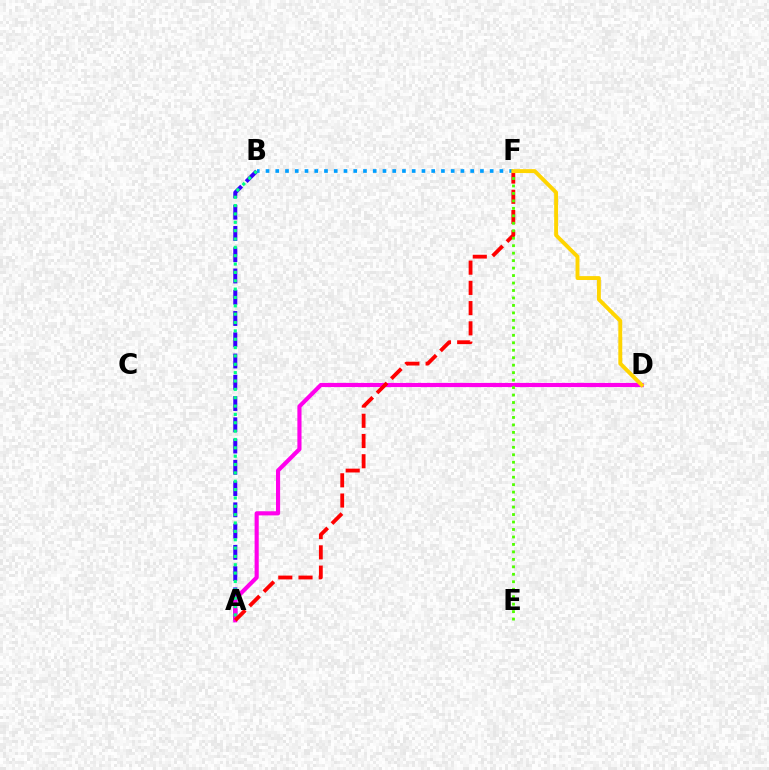{('A', 'B'): [{'color': '#3700ff', 'line_style': 'dashed', 'thickness': 2.89}, {'color': '#00ff86', 'line_style': 'dotted', 'thickness': 2.27}], ('A', 'D'): [{'color': '#ff00ed', 'line_style': 'solid', 'thickness': 2.97}], ('A', 'F'): [{'color': '#ff0000', 'line_style': 'dashed', 'thickness': 2.75}], ('E', 'F'): [{'color': '#4fff00', 'line_style': 'dotted', 'thickness': 2.03}], ('B', 'F'): [{'color': '#009eff', 'line_style': 'dotted', 'thickness': 2.65}], ('D', 'F'): [{'color': '#ffd500', 'line_style': 'solid', 'thickness': 2.81}]}